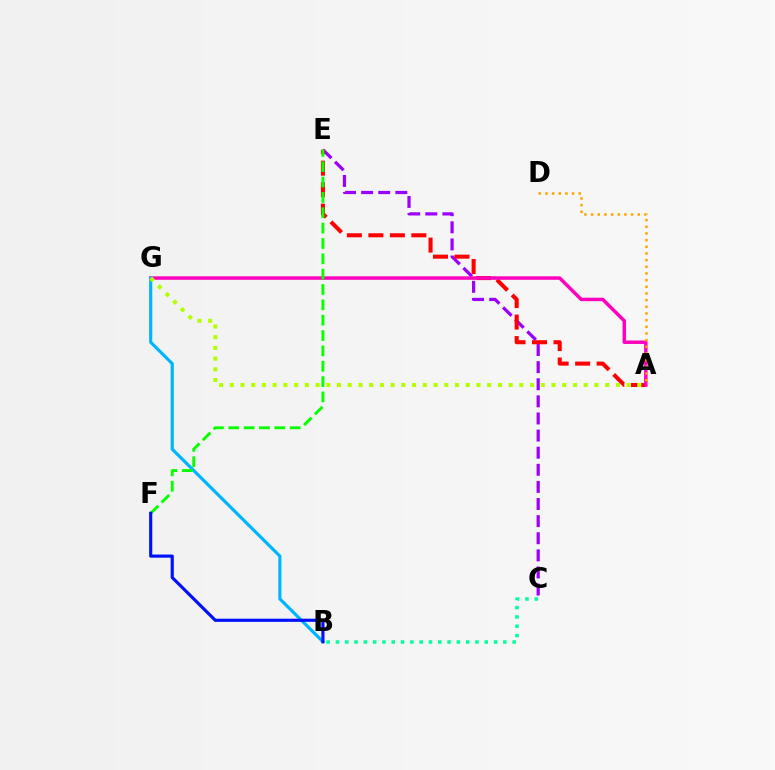{('C', 'E'): [{'color': '#9b00ff', 'line_style': 'dashed', 'thickness': 2.32}], ('A', 'E'): [{'color': '#ff0000', 'line_style': 'dashed', 'thickness': 2.92}], ('B', 'C'): [{'color': '#00ff9d', 'line_style': 'dotted', 'thickness': 2.53}], ('A', 'G'): [{'color': '#ff00bd', 'line_style': 'solid', 'thickness': 2.5}, {'color': '#b3ff00', 'line_style': 'dotted', 'thickness': 2.91}], ('B', 'G'): [{'color': '#00b5ff', 'line_style': 'solid', 'thickness': 2.28}], ('E', 'F'): [{'color': '#08ff00', 'line_style': 'dashed', 'thickness': 2.08}], ('B', 'F'): [{'color': '#0010ff', 'line_style': 'solid', 'thickness': 2.27}], ('A', 'D'): [{'color': '#ffa500', 'line_style': 'dotted', 'thickness': 1.81}]}